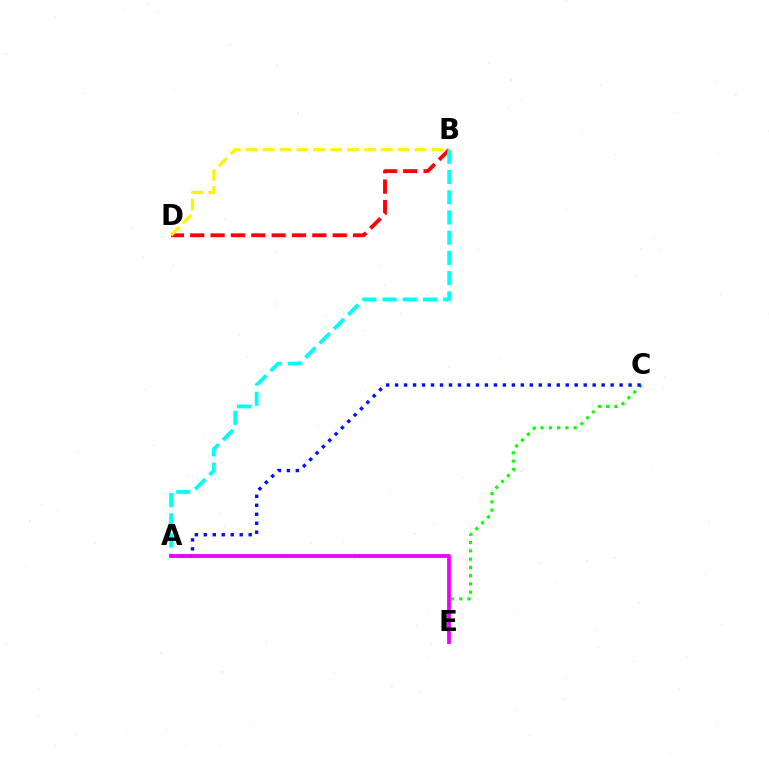{('B', 'D'): [{'color': '#ff0000', 'line_style': 'dashed', 'thickness': 2.77}, {'color': '#fcf500', 'line_style': 'dashed', 'thickness': 2.3}], ('C', 'E'): [{'color': '#08ff00', 'line_style': 'dotted', 'thickness': 2.25}], ('A', 'B'): [{'color': '#00fff6', 'line_style': 'dashed', 'thickness': 2.75}], ('A', 'C'): [{'color': '#0010ff', 'line_style': 'dotted', 'thickness': 2.44}], ('A', 'E'): [{'color': '#ee00ff', 'line_style': 'solid', 'thickness': 2.73}]}